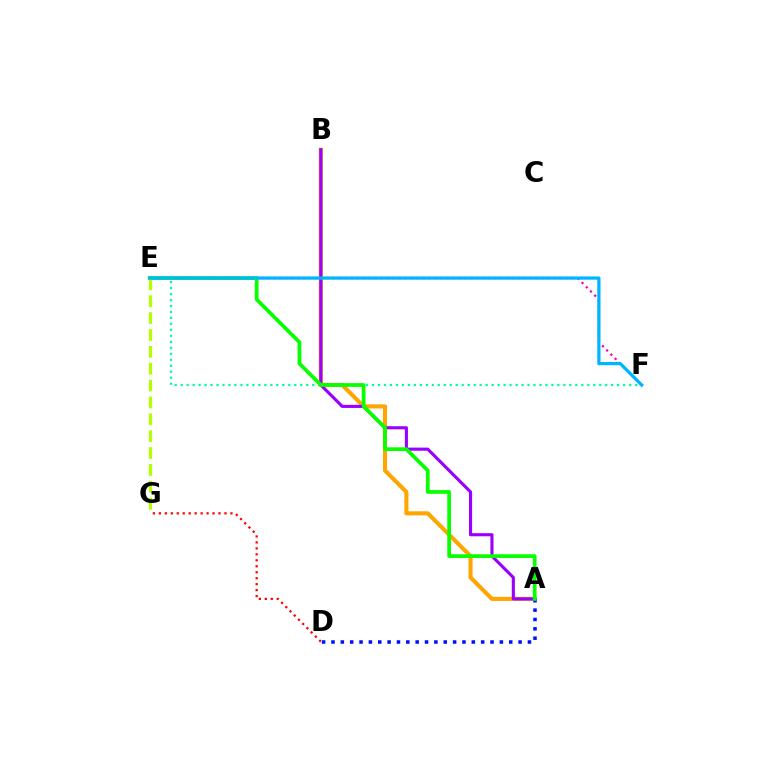{('D', 'G'): [{'color': '#ff0000', 'line_style': 'dotted', 'thickness': 1.62}], ('E', 'F'): [{'color': '#ff00bd', 'line_style': 'dotted', 'thickness': 1.62}, {'color': '#00ff9d', 'line_style': 'dotted', 'thickness': 1.62}, {'color': '#00b5ff', 'line_style': 'solid', 'thickness': 2.33}], ('A', 'B'): [{'color': '#ffa500', 'line_style': 'solid', 'thickness': 2.95}, {'color': '#9b00ff', 'line_style': 'solid', 'thickness': 2.25}], ('A', 'D'): [{'color': '#0010ff', 'line_style': 'dotted', 'thickness': 2.54}], ('A', 'E'): [{'color': '#08ff00', 'line_style': 'solid', 'thickness': 2.68}], ('E', 'G'): [{'color': '#b3ff00', 'line_style': 'dashed', 'thickness': 2.29}]}